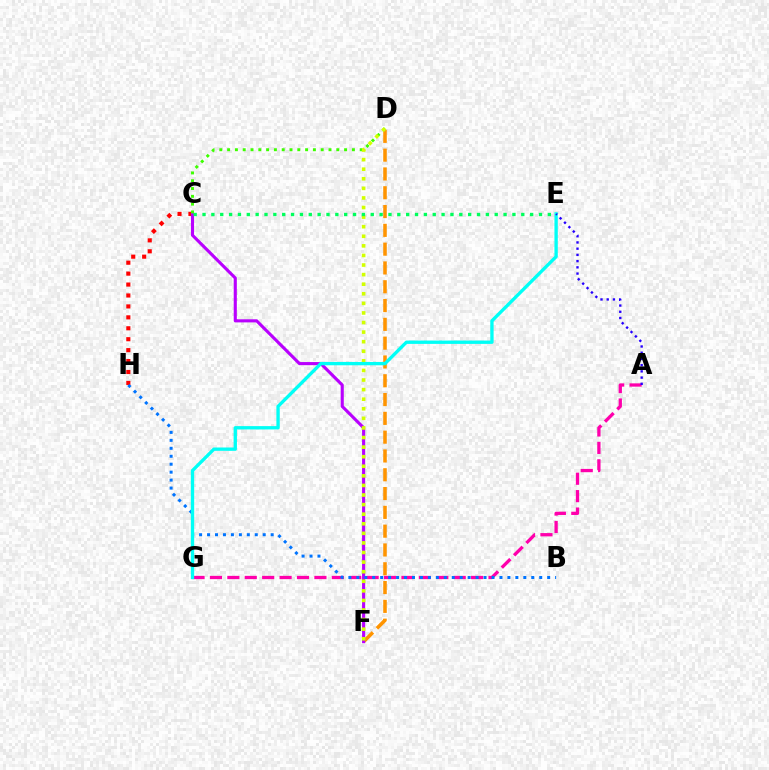{('A', 'G'): [{'color': '#ff00ac', 'line_style': 'dashed', 'thickness': 2.37}], ('C', 'H'): [{'color': '#ff0000', 'line_style': 'dotted', 'thickness': 2.97}], ('D', 'F'): [{'color': '#ff9400', 'line_style': 'dashed', 'thickness': 2.55}, {'color': '#d1ff00', 'line_style': 'dotted', 'thickness': 2.6}], ('C', 'F'): [{'color': '#b900ff', 'line_style': 'solid', 'thickness': 2.24}], ('C', 'D'): [{'color': '#3dff00', 'line_style': 'dotted', 'thickness': 2.12}], ('B', 'H'): [{'color': '#0074ff', 'line_style': 'dotted', 'thickness': 2.16}], ('E', 'G'): [{'color': '#00fff6', 'line_style': 'solid', 'thickness': 2.4}], ('A', 'E'): [{'color': '#2500ff', 'line_style': 'dotted', 'thickness': 1.69}], ('C', 'E'): [{'color': '#00ff5c', 'line_style': 'dotted', 'thickness': 2.41}]}